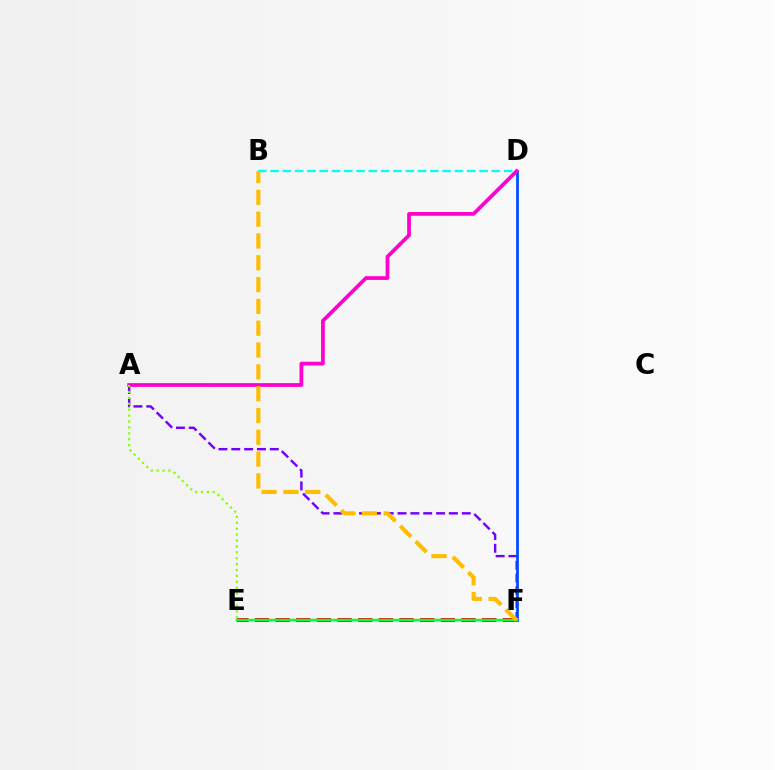{('A', 'F'): [{'color': '#7200ff', 'line_style': 'dashed', 'thickness': 1.74}], ('D', 'F'): [{'color': '#004bff', 'line_style': 'solid', 'thickness': 1.98}], ('B', 'D'): [{'color': '#00fff6', 'line_style': 'dashed', 'thickness': 1.67}], ('E', 'F'): [{'color': '#ff0000', 'line_style': 'dashed', 'thickness': 2.81}, {'color': '#00ff39', 'line_style': 'solid', 'thickness': 1.77}], ('A', 'D'): [{'color': '#ff00cf', 'line_style': 'solid', 'thickness': 2.69}], ('A', 'E'): [{'color': '#84ff00', 'line_style': 'dotted', 'thickness': 1.6}], ('B', 'F'): [{'color': '#ffbd00', 'line_style': 'dashed', 'thickness': 2.96}]}